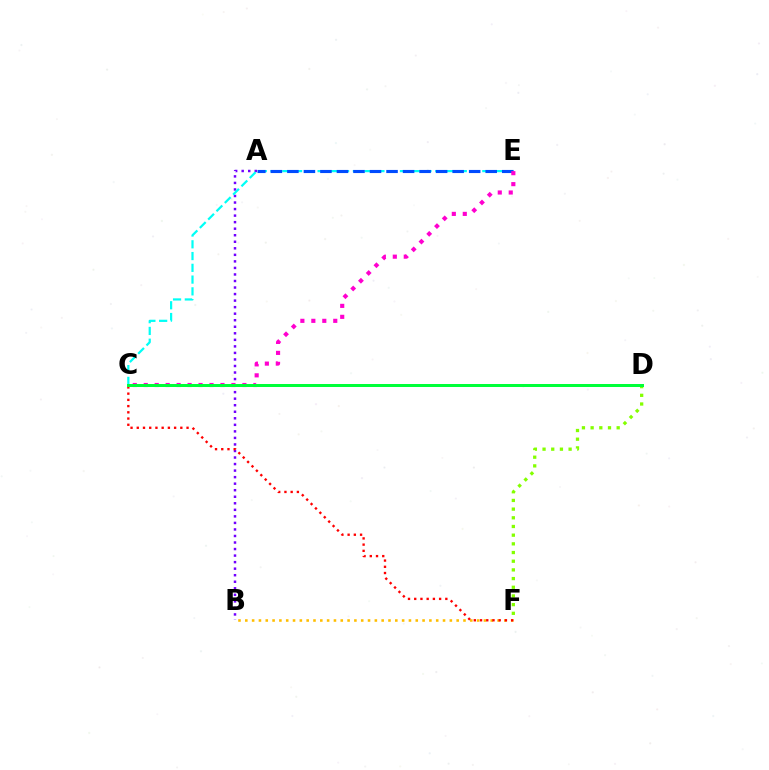{('A', 'B'): [{'color': '#7200ff', 'line_style': 'dotted', 'thickness': 1.78}], ('C', 'E'): [{'color': '#00fff6', 'line_style': 'dashed', 'thickness': 1.6}, {'color': '#ff00cf', 'line_style': 'dotted', 'thickness': 2.98}], ('D', 'F'): [{'color': '#84ff00', 'line_style': 'dotted', 'thickness': 2.36}], ('B', 'F'): [{'color': '#ffbd00', 'line_style': 'dotted', 'thickness': 1.85}], ('C', 'F'): [{'color': '#ff0000', 'line_style': 'dotted', 'thickness': 1.69}], ('A', 'E'): [{'color': '#004bff', 'line_style': 'dashed', 'thickness': 2.25}], ('C', 'D'): [{'color': '#00ff39', 'line_style': 'solid', 'thickness': 2.15}]}